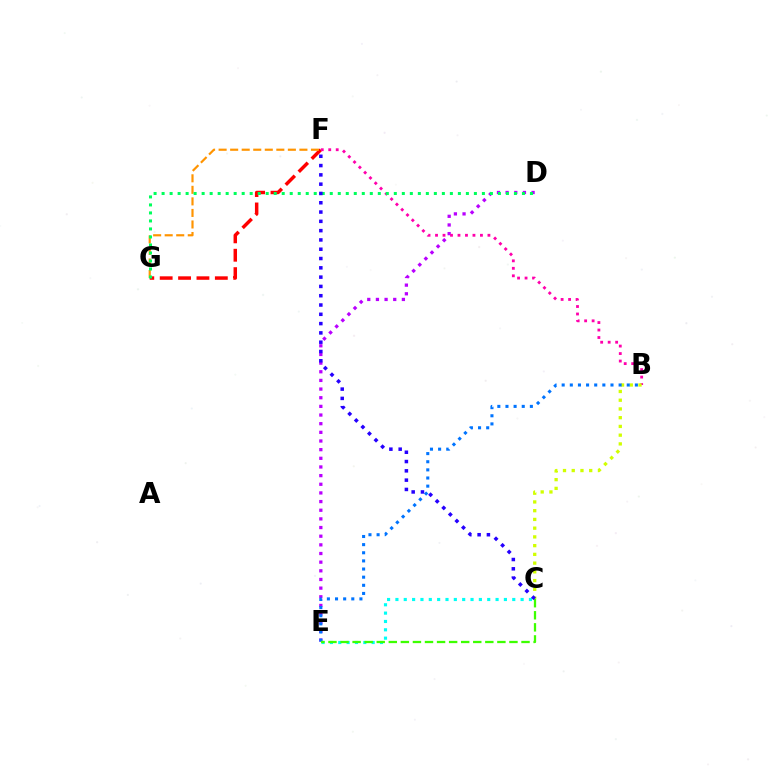{('F', 'G'): [{'color': '#ff0000', 'line_style': 'dashed', 'thickness': 2.5}, {'color': '#ff9400', 'line_style': 'dashed', 'thickness': 1.57}], ('D', 'E'): [{'color': '#b900ff', 'line_style': 'dotted', 'thickness': 2.35}], ('C', 'E'): [{'color': '#00fff6', 'line_style': 'dotted', 'thickness': 2.27}, {'color': '#3dff00', 'line_style': 'dashed', 'thickness': 1.64}], ('B', 'F'): [{'color': '#ff00ac', 'line_style': 'dotted', 'thickness': 2.03}], ('B', 'C'): [{'color': '#d1ff00', 'line_style': 'dotted', 'thickness': 2.37}], ('B', 'E'): [{'color': '#0074ff', 'line_style': 'dotted', 'thickness': 2.21}], ('D', 'G'): [{'color': '#00ff5c', 'line_style': 'dotted', 'thickness': 2.18}], ('C', 'F'): [{'color': '#2500ff', 'line_style': 'dotted', 'thickness': 2.53}]}